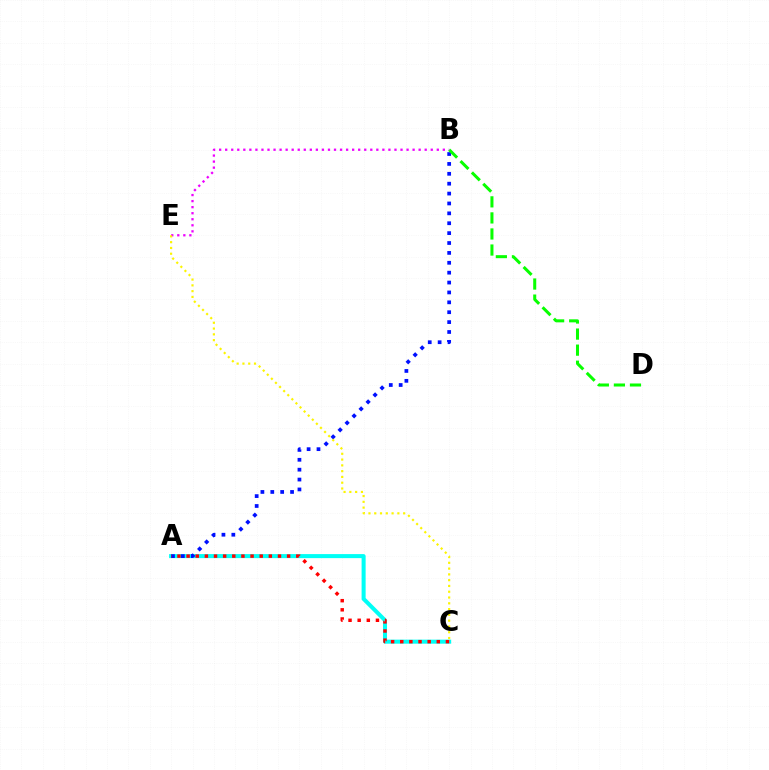{('A', 'C'): [{'color': '#00fff6', 'line_style': 'solid', 'thickness': 2.9}, {'color': '#ff0000', 'line_style': 'dotted', 'thickness': 2.48}], ('A', 'B'): [{'color': '#0010ff', 'line_style': 'dotted', 'thickness': 2.69}], ('B', 'D'): [{'color': '#08ff00', 'line_style': 'dashed', 'thickness': 2.18}], ('B', 'E'): [{'color': '#ee00ff', 'line_style': 'dotted', 'thickness': 1.64}], ('C', 'E'): [{'color': '#fcf500', 'line_style': 'dotted', 'thickness': 1.57}]}